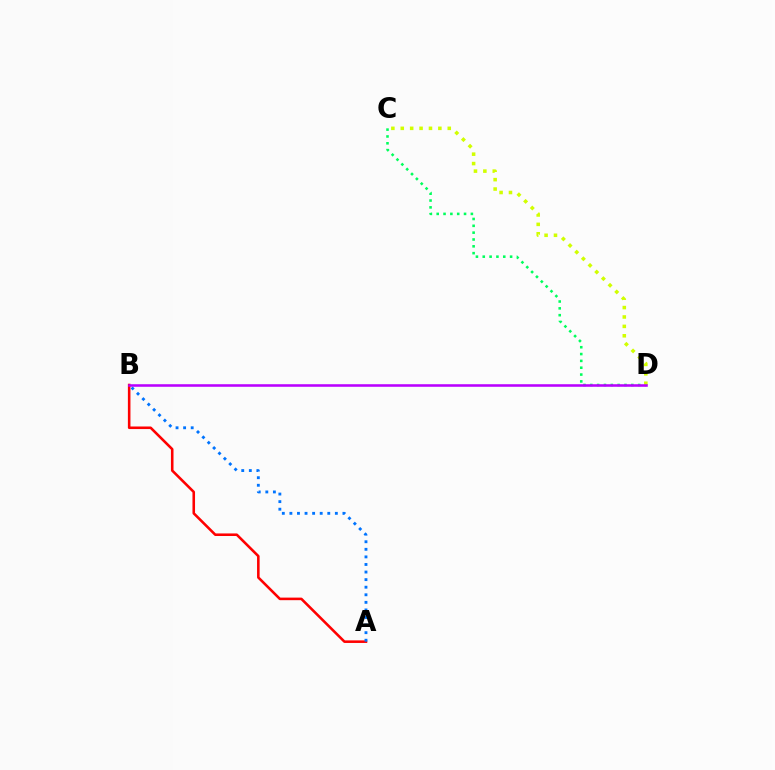{('A', 'B'): [{'color': '#ff0000', 'line_style': 'solid', 'thickness': 1.85}, {'color': '#0074ff', 'line_style': 'dotted', 'thickness': 2.06}], ('C', 'D'): [{'color': '#00ff5c', 'line_style': 'dotted', 'thickness': 1.86}, {'color': '#d1ff00', 'line_style': 'dotted', 'thickness': 2.55}], ('B', 'D'): [{'color': '#b900ff', 'line_style': 'solid', 'thickness': 1.85}]}